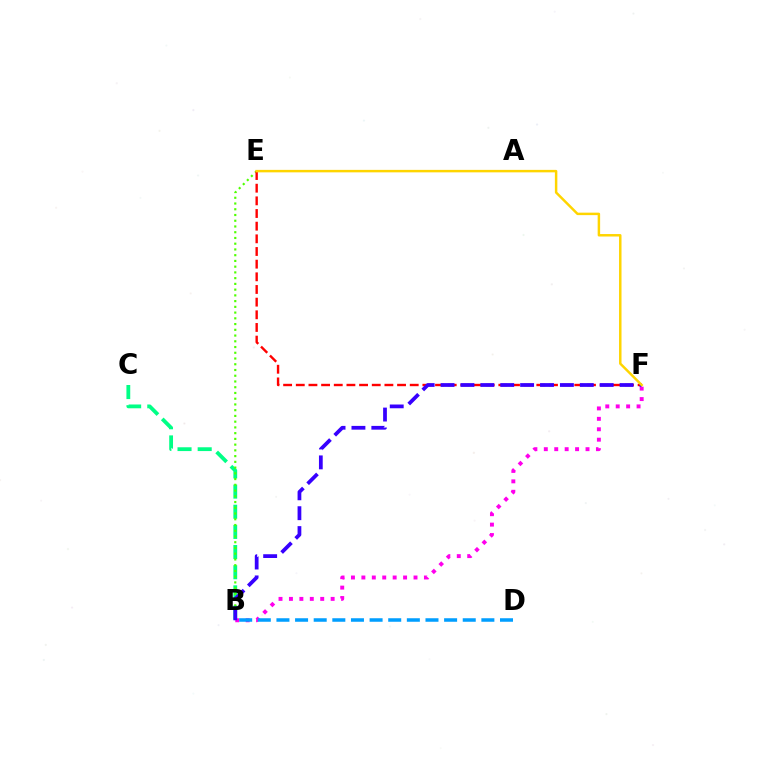{('B', 'C'): [{'color': '#00ff86', 'line_style': 'dashed', 'thickness': 2.74}], ('B', 'E'): [{'color': '#4fff00', 'line_style': 'dotted', 'thickness': 1.56}], ('B', 'F'): [{'color': '#ff00ed', 'line_style': 'dotted', 'thickness': 2.83}, {'color': '#3700ff', 'line_style': 'dashed', 'thickness': 2.7}], ('E', 'F'): [{'color': '#ff0000', 'line_style': 'dashed', 'thickness': 1.72}, {'color': '#ffd500', 'line_style': 'solid', 'thickness': 1.78}], ('B', 'D'): [{'color': '#009eff', 'line_style': 'dashed', 'thickness': 2.53}]}